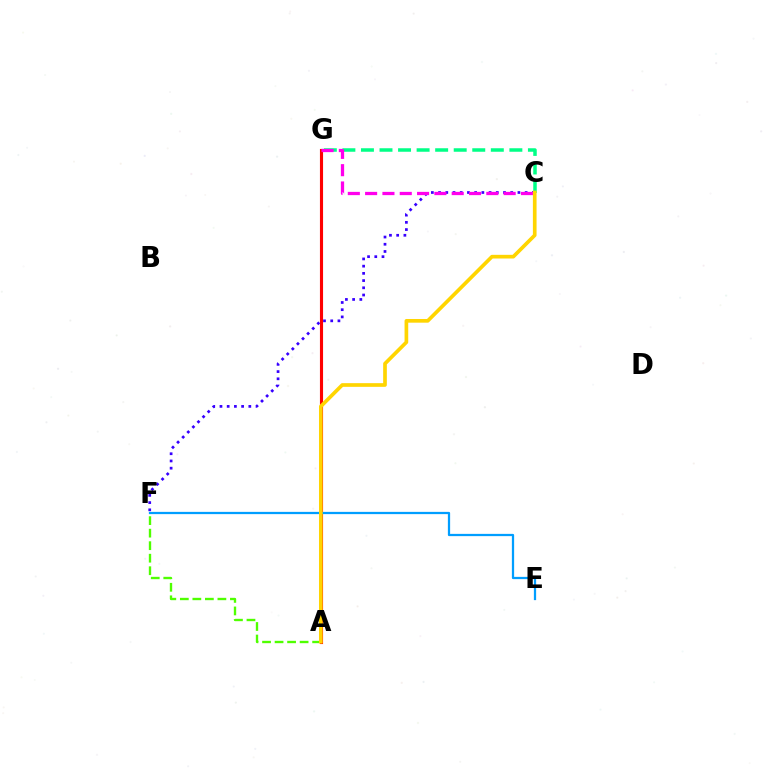{('C', 'G'): [{'color': '#00ff86', 'line_style': 'dashed', 'thickness': 2.52}, {'color': '#ff00ed', 'line_style': 'dashed', 'thickness': 2.35}], ('A', 'G'): [{'color': '#ff0000', 'line_style': 'solid', 'thickness': 2.24}], ('C', 'F'): [{'color': '#3700ff', 'line_style': 'dotted', 'thickness': 1.96}], ('A', 'F'): [{'color': '#4fff00', 'line_style': 'dashed', 'thickness': 1.7}], ('E', 'F'): [{'color': '#009eff', 'line_style': 'solid', 'thickness': 1.62}], ('A', 'C'): [{'color': '#ffd500', 'line_style': 'solid', 'thickness': 2.65}]}